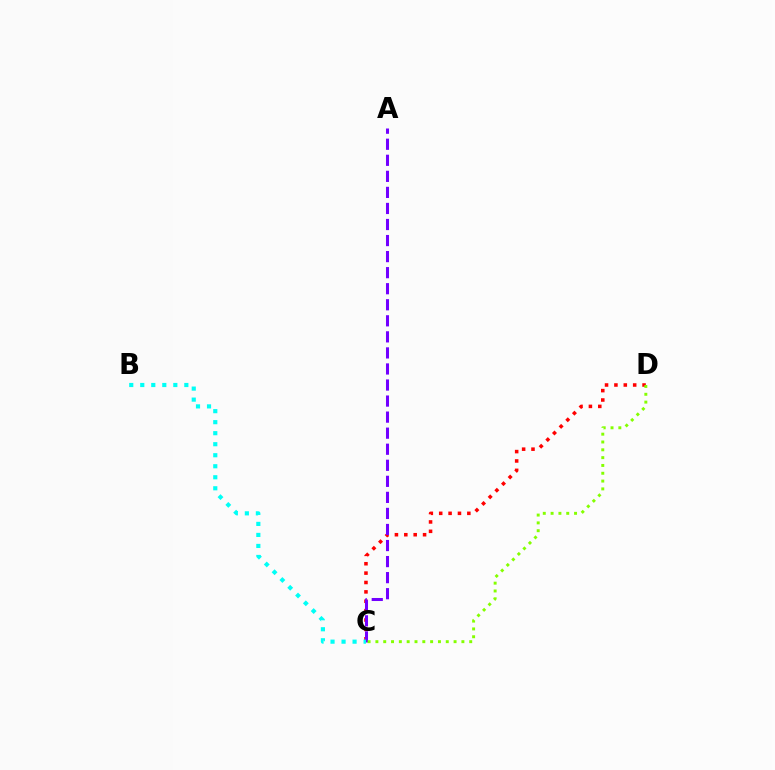{('C', 'D'): [{'color': '#ff0000', 'line_style': 'dotted', 'thickness': 2.55}, {'color': '#84ff00', 'line_style': 'dotted', 'thickness': 2.12}], ('A', 'C'): [{'color': '#7200ff', 'line_style': 'dashed', 'thickness': 2.18}], ('B', 'C'): [{'color': '#00fff6', 'line_style': 'dotted', 'thickness': 2.99}]}